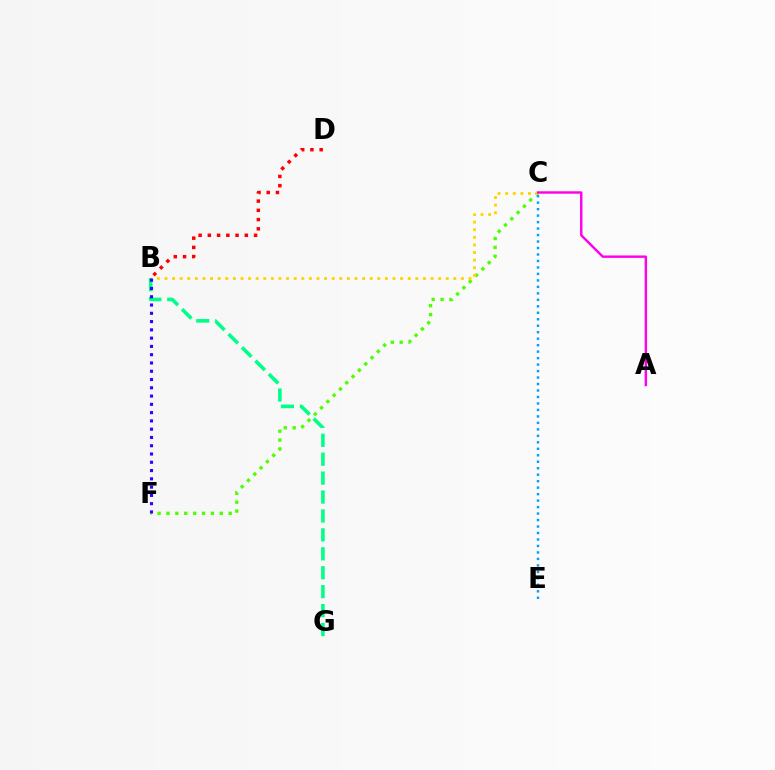{('C', 'F'): [{'color': '#4fff00', 'line_style': 'dotted', 'thickness': 2.42}], ('B', 'D'): [{'color': '#ff0000', 'line_style': 'dotted', 'thickness': 2.51}], ('B', 'C'): [{'color': '#ffd500', 'line_style': 'dotted', 'thickness': 2.07}], ('A', 'C'): [{'color': '#ff00ed', 'line_style': 'solid', 'thickness': 1.75}], ('B', 'G'): [{'color': '#00ff86', 'line_style': 'dashed', 'thickness': 2.57}], ('C', 'E'): [{'color': '#009eff', 'line_style': 'dotted', 'thickness': 1.76}], ('B', 'F'): [{'color': '#3700ff', 'line_style': 'dotted', 'thickness': 2.25}]}